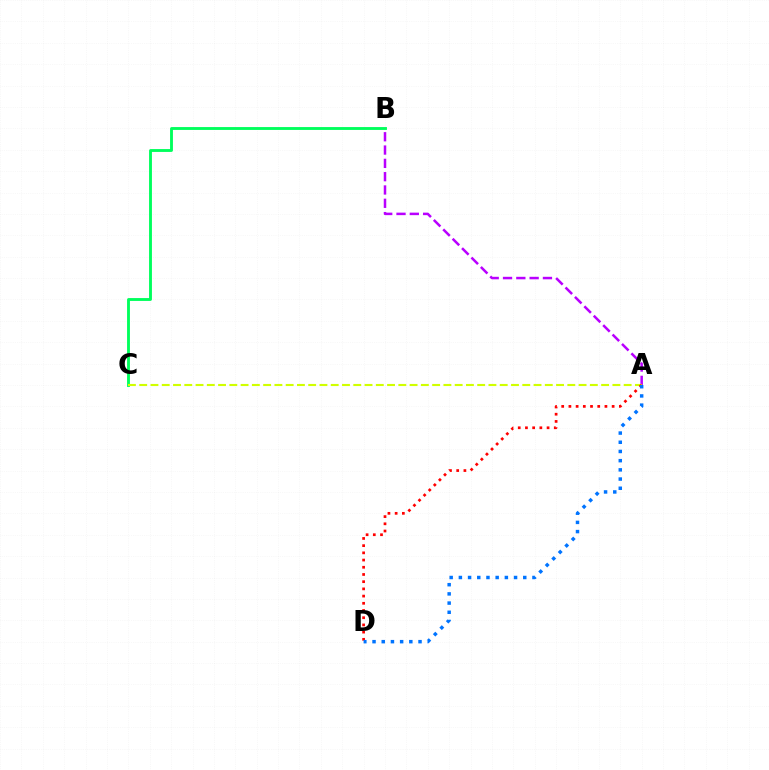{('A', 'B'): [{'color': '#b900ff', 'line_style': 'dashed', 'thickness': 1.81}], ('B', 'C'): [{'color': '#00ff5c', 'line_style': 'solid', 'thickness': 2.06}], ('A', 'C'): [{'color': '#d1ff00', 'line_style': 'dashed', 'thickness': 1.53}], ('A', 'D'): [{'color': '#ff0000', 'line_style': 'dotted', 'thickness': 1.96}, {'color': '#0074ff', 'line_style': 'dotted', 'thickness': 2.5}]}